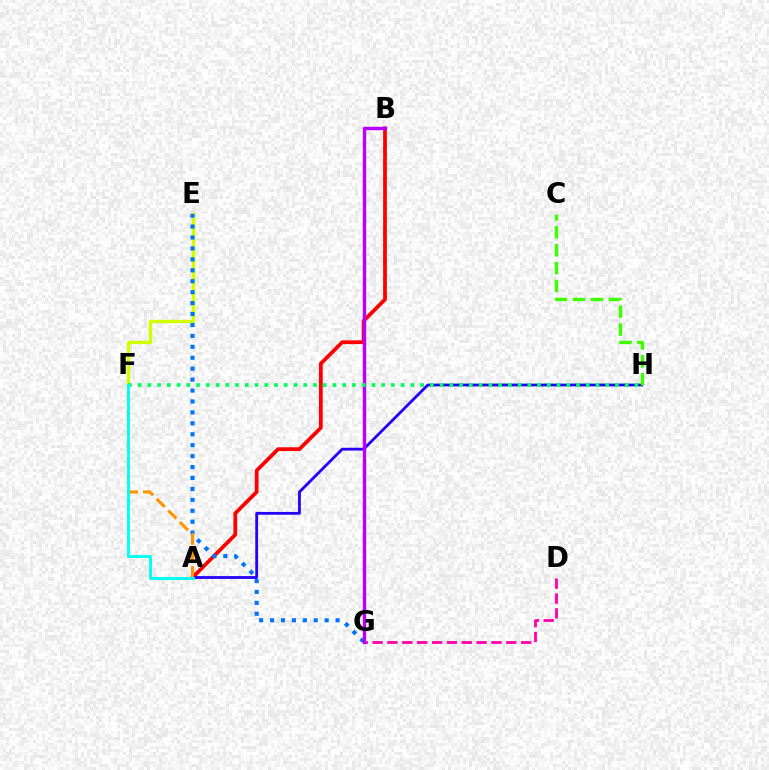{('D', 'G'): [{'color': '#ff00ac', 'line_style': 'dashed', 'thickness': 2.02}], ('A', 'B'): [{'color': '#ff0000', 'line_style': 'solid', 'thickness': 2.72}], ('E', 'F'): [{'color': '#d1ff00', 'line_style': 'solid', 'thickness': 2.42}], ('E', 'G'): [{'color': '#0074ff', 'line_style': 'dotted', 'thickness': 2.97}], ('A', 'H'): [{'color': '#2500ff', 'line_style': 'solid', 'thickness': 2.02}], ('A', 'F'): [{'color': '#ff9400', 'line_style': 'dashed', 'thickness': 2.23}, {'color': '#00fff6', 'line_style': 'solid', 'thickness': 2.1}], ('C', 'H'): [{'color': '#3dff00', 'line_style': 'dashed', 'thickness': 2.43}], ('B', 'G'): [{'color': '#b900ff', 'line_style': 'solid', 'thickness': 2.45}], ('F', 'H'): [{'color': '#00ff5c', 'line_style': 'dotted', 'thickness': 2.65}]}